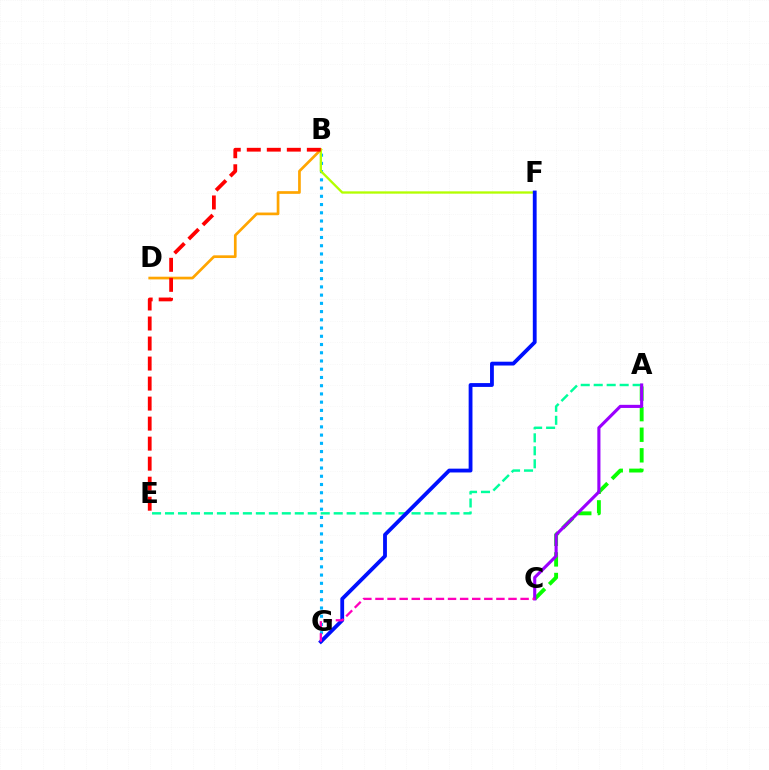{('B', 'G'): [{'color': '#00b5ff', 'line_style': 'dotted', 'thickness': 2.24}], ('B', 'D'): [{'color': '#ffa500', 'line_style': 'solid', 'thickness': 1.94}], ('B', 'F'): [{'color': '#b3ff00', 'line_style': 'solid', 'thickness': 1.67}], ('A', 'E'): [{'color': '#00ff9d', 'line_style': 'dashed', 'thickness': 1.76}], ('F', 'G'): [{'color': '#0010ff', 'line_style': 'solid', 'thickness': 2.75}], ('A', 'C'): [{'color': '#08ff00', 'line_style': 'dashed', 'thickness': 2.8}, {'color': '#9b00ff', 'line_style': 'solid', 'thickness': 2.25}], ('B', 'E'): [{'color': '#ff0000', 'line_style': 'dashed', 'thickness': 2.72}], ('C', 'G'): [{'color': '#ff00bd', 'line_style': 'dashed', 'thickness': 1.64}]}